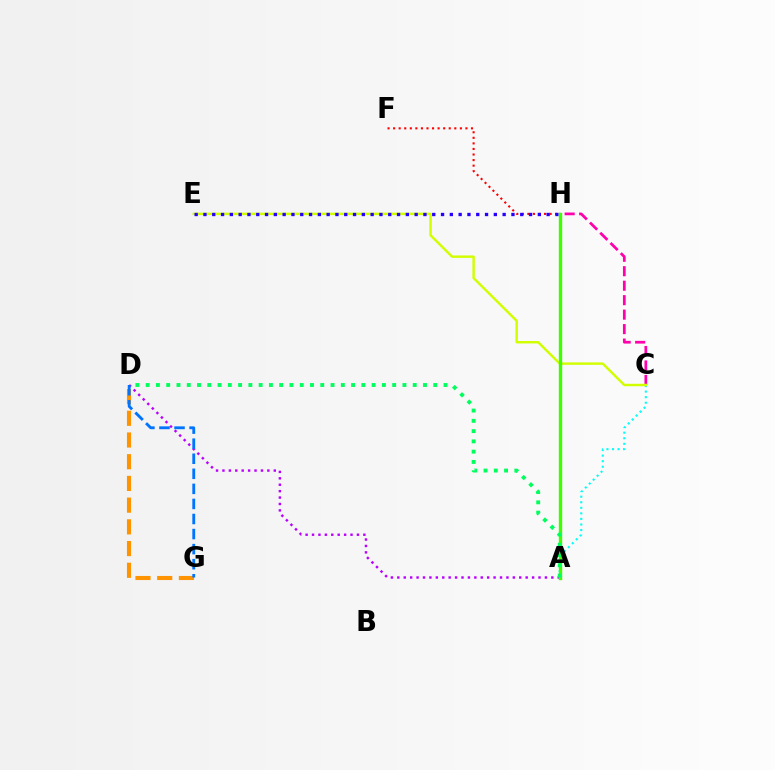{('D', 'G'): [{'color': '#ff9400', 'line_style': 'dashed', 'thickness': 2.95}, {'color': '#0074ff', 'line_style': 'dashed', 'thickness': 2.05}], ('A', 'D'): [{'color': '#b900ff', 'line_style': 'dotted', 'thickness': 1.74}, {'color': '#00ff5c', 'line_style': 'dotted', 'thickness': 2.79}], ('F', 'H'): [{'color': '#ff0000', 'line_style': 'dotted', 'thickness': 1.51}], ('A', 'C'): [{'color': '#00fff6', 'line_style': 'dotted', 'thickness': 1.51}], ('C', 'H'): [{'color': '#ff00ac', 'line_style': 'dashed', 'thickness': 1.97}], ('C', 'E'): [{'color': '#d1ff00', 'line_style': 'solid', 'thickness': 1.75}], ('E', 'H'): [{'color': '#2500ff', 'line_style': 'dotted', 'thickness': 2.39}], ('A', 'H'): [{'color': '#3dff00', 'line_style': 'solid', 'thickness': 2.41}]}